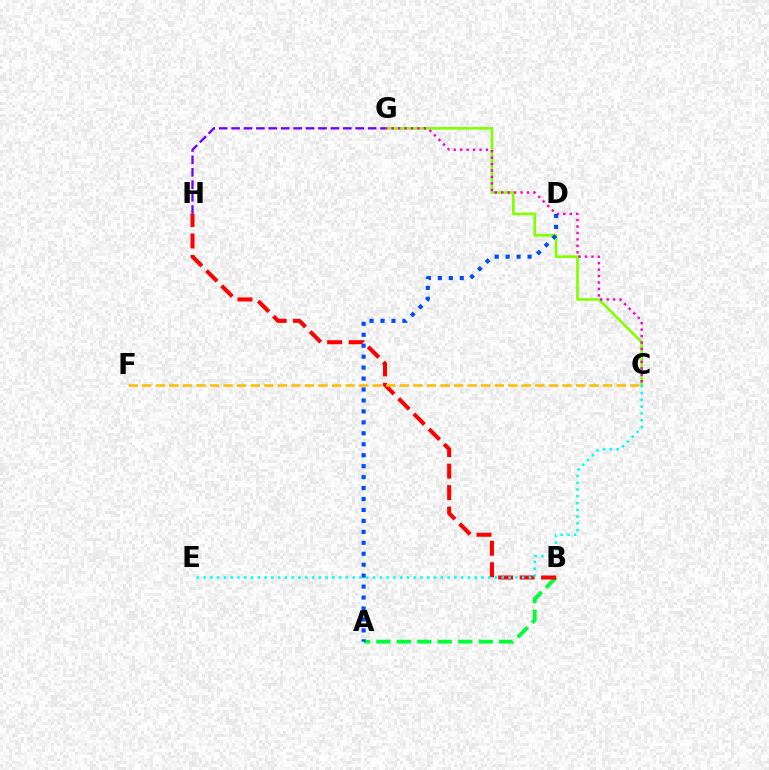{('A', 'B'): [{'color': '#00ff39', 'line_style': 'dashed', 'thickness': 2.78}], ('B', 'H'): [{'color': '#ff0000', 'line_style': 'dashed', 'thickness': 2.92}], ('C', 'G'): [{'color': '#84ff00', 'line_style': 'solid', 'thickness': 1.92}, {'color': '#ff00cf', 'line_style': 'dotted', 'thickness': 1.75}], ('C', 'F'): [{'color': '#ffbd00', 'line_style': 'dashed', 'thickness': 1.84}], ('A', 'D'): [{'color': '#004bff', 'line_style': 'dotted', 'thickness': 2.97}], ('G', 'H'): [{'color': '#7200ff', 'line_style': 'dashed', 'thickness': 1.69}], ('C', 'E'): [{'color': '#00fff6', 'line_style': 'dotted', 'thickness': 1.84}]}